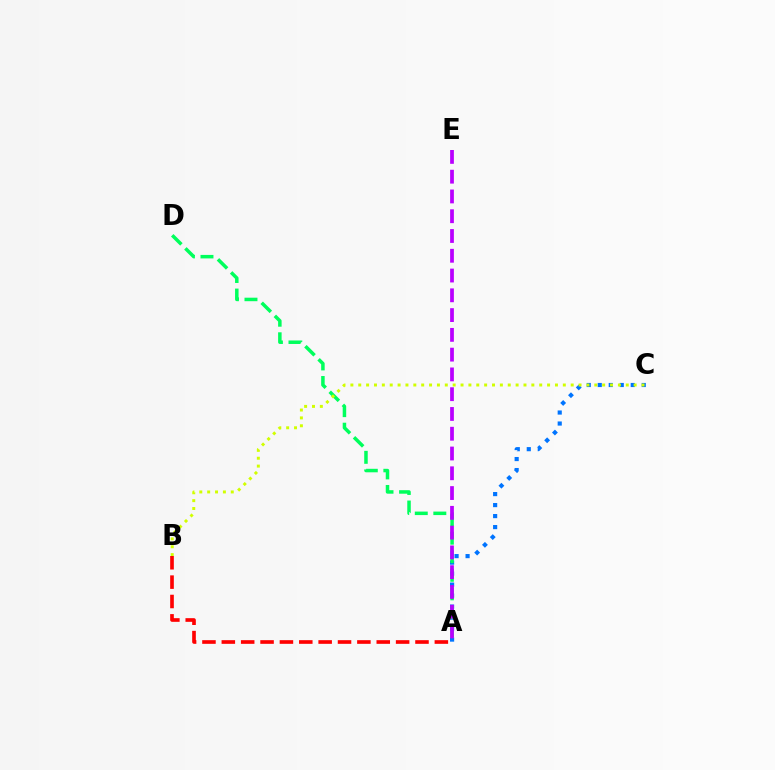{('A', 'C'): [{'color': '#0074ff', 'line_style': 'dotted', 'thickness': 2.99}], ('A', 'D'): [{'color': '#00ff5c', 'line_style': 'dashed', 'thickness': 2.52}], ('A', 'E'): [{'color': '#b900ff', 'line_style': 'dashed', 'thickness': 2.69}], ('B', 'C'): [{'color': '#d1ff00', 'line_style': 'dotted', 'thickness': 2.14}], ('A', 'B'): [{'color': '#ff0000', 'line_style': 'dashed', 'thickness': 2.63}]}